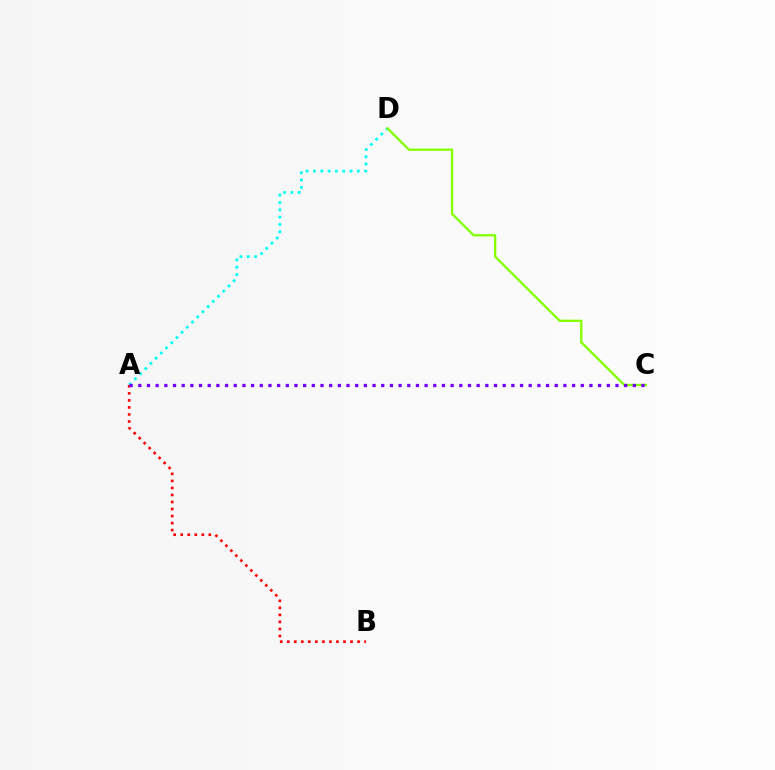{('A', 'B'): [{'color': '#ff0000', 'line_style': 'dotted', 'thickness': 1.91}], ('A', 'D'): [{'color': '#00fff6', 'line_style': 'dotted', 'thickness': 1.99}], ('C', 'D'): [{'color': '#84ff00', 'line_style': 'solid', 'thickness': 1.68}], ('A', 'C'): [{'color': '#7200ff', 'line_style': 'dotted', 'thickness': 2.36}]}